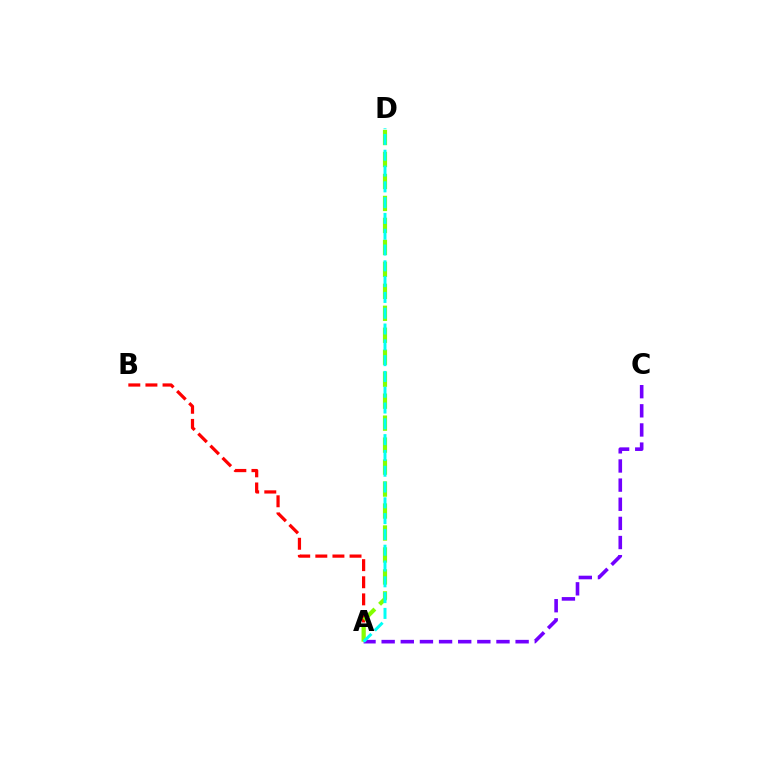{('A', 'B'): [{'color': '#ff0000', 'line_style': 'dashed', 'thickness': 2.32}], ('A', 'C'): [{'color': '#7200ff', 'line_style': 'dashed', 'thickness': 2.6}], ('A', 'D'): [{'color': '#84ff00', 'line_style': 'dashed', 'thickness': 2.98}, {'color': '#00fff6', 'line_style': 'dashed', 'thickness': 2.15}]}